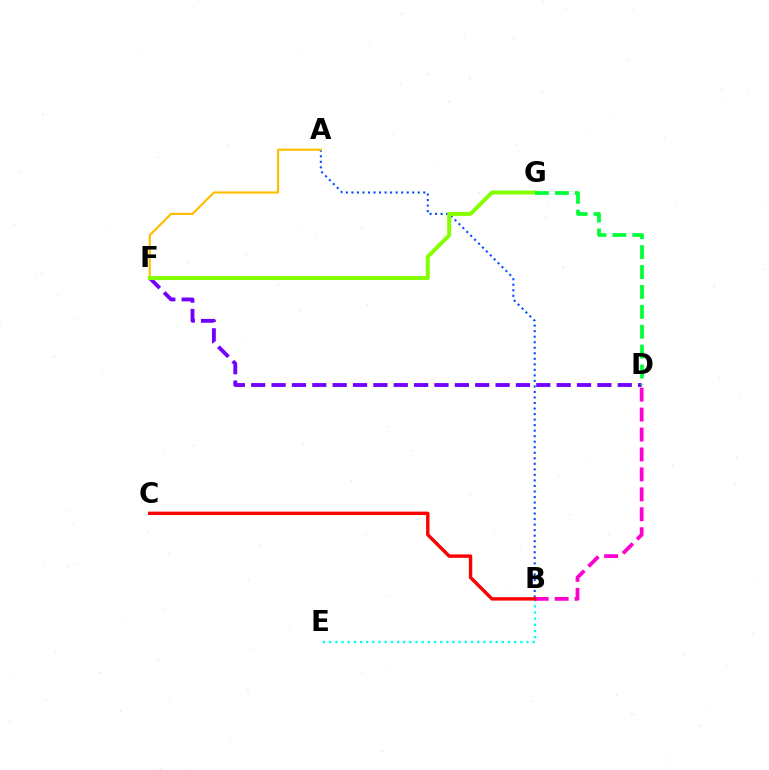{('B', 'E'): [{'color': '#00fff6', 'line_style': 'dotted', 'thickness': 1.68}], ('A', 'B'): [{'color': '#004bff', 'line_style': 'dotted', 'thickness': 1.5}], ('A', 'F'): [{'color': '#ffbd00', 'line_style': 'solid', 'thickness': 1.55}], ('B', 'D'): [{'color': '#ff00cf', 'line_style': 'dashed', 'thickness': 2.71}], ('B', 'C'): [{'color': '#ff0000', 'line_style': 'solid', 'thickness': 2.45}], ('D', 'F'): [{'color': '#7200ff', 'line_style': 'dashed', 'thickness': 2.77}], ('F', 'G'): [{'color': '#84ff00', 'line_style': 'solid', 'thickness': 2.86}], ('D', 'G'): [{'color': '#00ff39', 'line_style': 'dashed', 'thickness': 2.7}]}